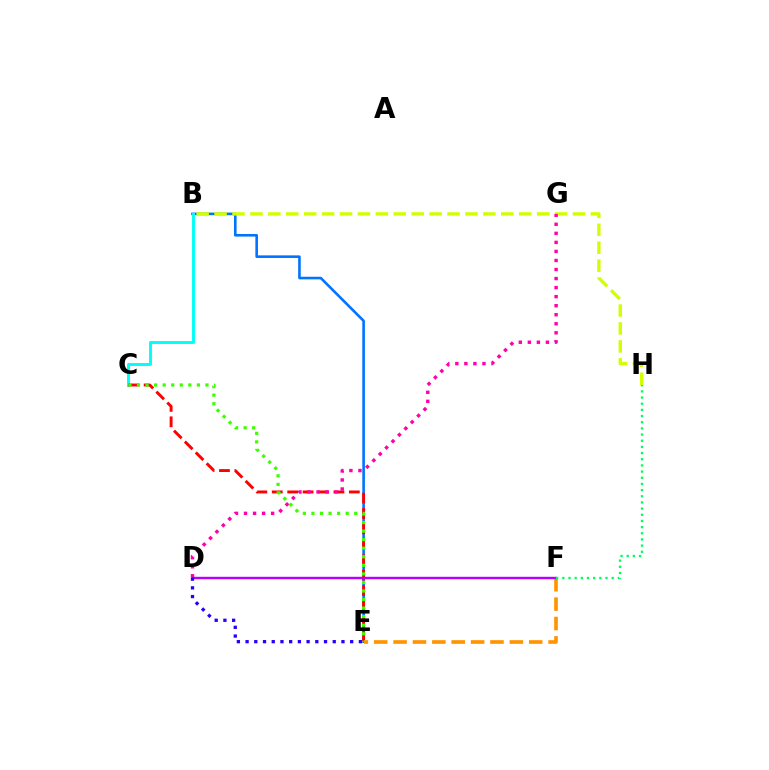{('B', 'E'): [{'color': '#0074ff', 'line_style': 'solid', 'thickness': 1.88}], ('B', 'C'): [{'color': '#00fff6', 'line_style': 'solid', 'thickness': 2.11}], ('C', 'E'): [{'color': '#ff0000', 'line_style': 'dashed', 'thickness': 2.09}, {'color': '#3dff00', 'line_style': 'dotted', 'thickness': 2.32}], ('E', 'F'): [{'color': '#ff9400', 'line_style': 'dashed', 'thickness': 2.63}], ('B', 'H'): [{'color': '#d1ff00', 'line_style': 'dashed', 'thickness': 2.43}], ('D', 'G'): [{'color': '#ff00ac', 'line_style': 'dotted', 'thickness': 2.46}], ('D', 'F'): [{'color': '#b900ff', 'line_style': 'solid', 'thickness': 1.74}], ('F', 'H'): [{'color': '#00ff5c', 'line_style': 'dotted', 'thickness': 1.68}], ('D', 'E'): [{'color': '#2500ff', 'line_style': 'dotted', 'thickness': 2.37}]}